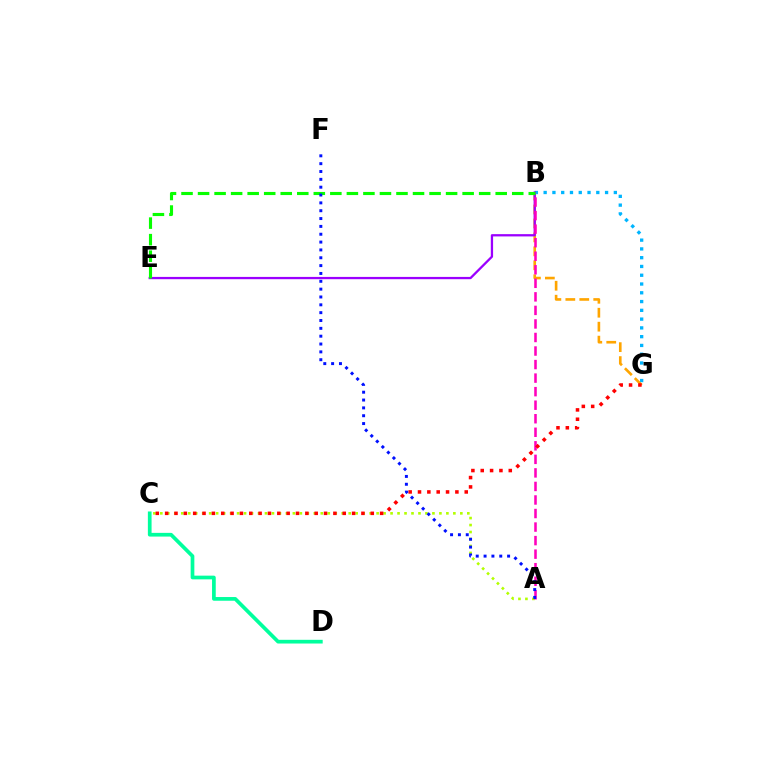{('B', 'G'): [{'color': '#00b5ff', 'line_style': 'dotted', 'thickness': 2.38}, {'color': '#ffa500', 'line_style': 'dashed', 'thickness': 1.9}], ('B', 'E'): [{'color': '#9b00ff', 'line_style': 'solid', 'thickness': 1.64}, {'color': '#08ff00', 'line_style': 'dashed', 'thickness': 2.25}], ('A', 'C'): [{'color': '#b3ff00', 'line_style': 'dotted', 'thickness': 1.9}], ('A', 'B'): [{'color': '#ff00bd', 'line_style': 'dashed', 'thickness': 1.84}], ('C', 'D'): [{'color': '#00ff9d', 'line_style': 'solid', 'thickness': 2.67}], ('C', 'G'): [{'color': '#ff0000', 'line_style': 'dotted', 'thickness': 2.54}], ('A', 'F'): [{'color': '#0010ff', 'line_style': 'dotted', 'thickness': 2.13}]}